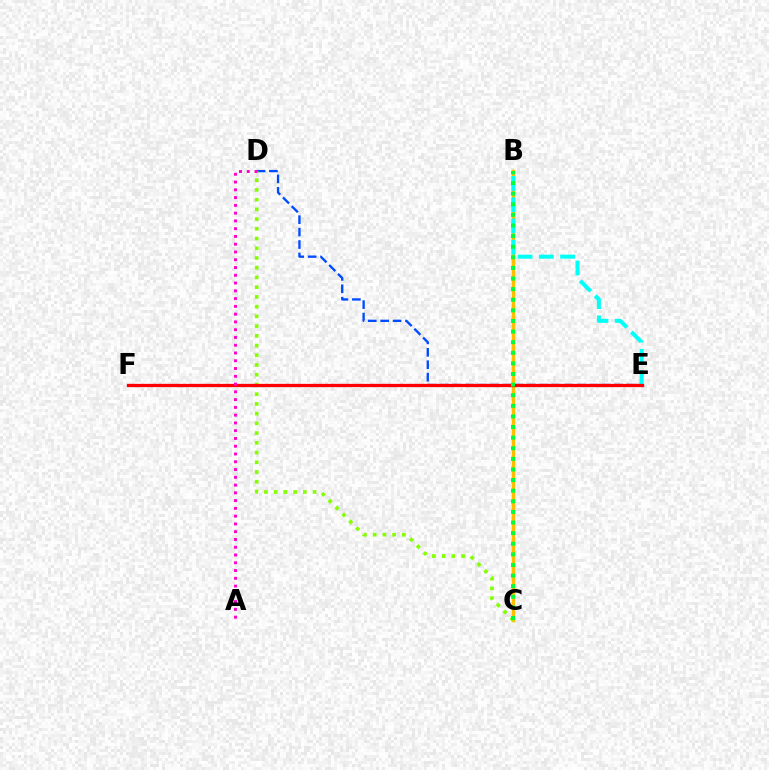{('D', 'E'): [{'color': '#004bff', 'line_style': 'dashed', 'thickness': 1.69}], ('B', 'C'): [{'color': '#ffbd00', 'line_style': 'solid', 'thickness': 2.51}, {'color': '#00ff39', 'line_style': 'dotted', 'thickness': 2.88}], ('B', 'E'): [{'color': '#00fff6', 'line_style': 'dashed', 'thickness': 2.89}], ('E', 'F'): [{'color': '#7200ff', 'line_style': 'dotted', 'thickness': 1.87}, {'color': '#ff0000', 'line_style': 'solid', 'thickness': 2.37}], ('C', 'D'): [{'color': '#84ff00', 'line_style': 'dotted', 'thickness': 2.64}], ('A', 'D'): [{'color': '#ff00cf', 'line_style': 'dotted', 'thickness': 2.11}]}